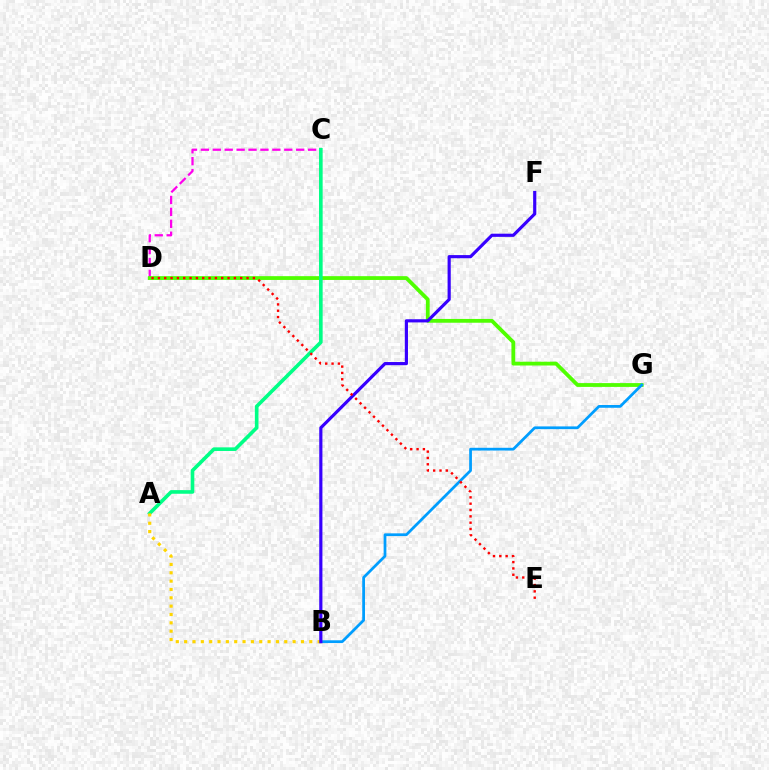{('C', 'D'): [{'color': '#ff00ed', 'line_style': 'dashed', 'thickness': 1.62}], ('D', 'G'): [{'color': '#4fff00', 'line_style': 'solid', 'thickness': 2.73}], ('A', 'C'): [{'color': '#00ff86', 'line_style': 'solid', 'thickness': 2.61}], ('B', 'G'): [{'color': '#009eff', 'line_style': 'solid', 'thickness': 1.98}], ('A', 'B'): [{'color': '#ffd500', 'line_style': 'dotted', 'thickness': 2.27}], ('B', 'F'): [{'color': '#3700ff', 'line_style': 'solid', 'thickness': 2.28}], ('D', 'E'): [{'color': '#ff0000', 'line_style': 'dotted', 'thickness': 1.72}]}